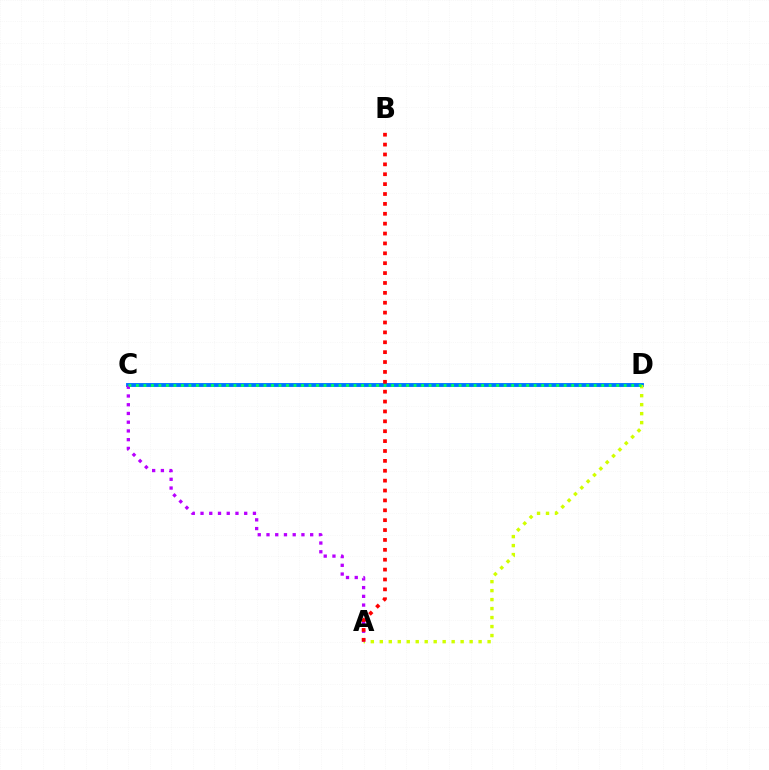{('C', 'D'): [{'color': '#0074ff', 'line_style': 'solid', 'thickness': 2.79}, {'color': '#00ff5c', 'line_style': 'dotted', 'thickness': 2.04}], ('A', 'D'): [{'color': '#d1ff00', 'line_style': 'dotted', 'thickness': 2.44}], ('A', 'C'): [{'color': '#b900ff', 'line_style': 'dotted', 'thickness': 2.37}], ('A', 'B'): [{'color': '#ff0000', 'line_style': 'dotted', 'thickness': 2.69}]}